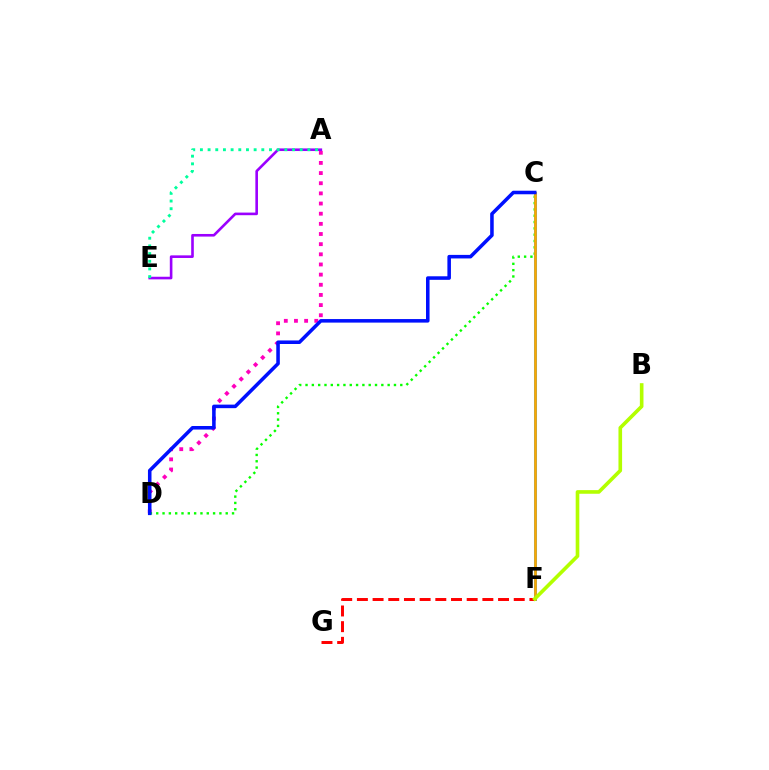{('A', 'D'): [{'color': '#ff00bd', 'line_style': 'dotted', 'thickness': 2.76}], ('C', 'F'): [{'color': '#00b5ff', 'line_style': 'solid', 'thickness': 2.17}, {'color': '#ffa500', 'line_style': 'solid', 'thickness': 1.89}], ('F', 'G'): [{'color': '#ff0000', 'line_style': 'dashed', 'thickness': 2.13}], ('C', 'D'): [{'color': '#08ff00', 'line_style': 'dotted', 'thickness': 1.72}, {'color': '#0010ff', 'line_style': 'solid', 'thickness': 2.55}], ('A', 'E'): [{'color': '#9b00ff', 'line_style': 'solid', 'thickness': 1.88}, {'color': '#00ff9d', 'line_style': 'dotted', 'thickness': 2.09}], ('B', 'F'): [{'color': '#b3ff00', 'line_style': 'solid', 'thickness': 2.61}]}